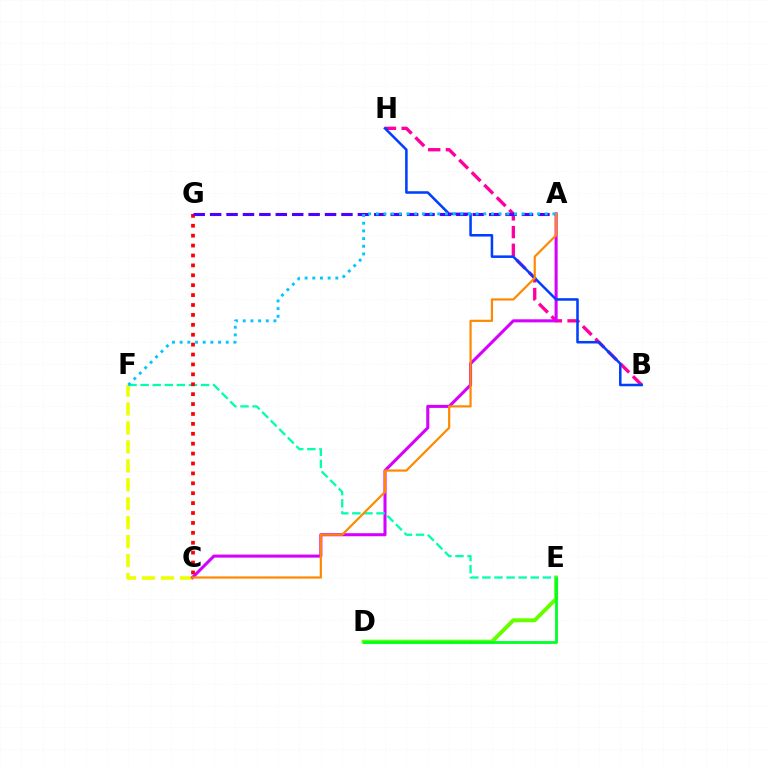{('D', 'E'): [{'color': '#66ff00', 'line_style': 'solid', 'thickness': 2.84}, {'color': '#00ff27', 'line_style': 'solid', 'thickness': 2.02}], ('C', 'F'): [{'color': '#eeff00', 'line_style': 'dashed', 'thickness': 2.57}], ('B', 'H'): [{'color': '#ff00a0', 'line_style': 'dashed', 'thickness': 2.4}, {'color': '#003fff', 'line_style': 'solid', 'thickness': 1.83}], ('A', 'C'): [{'color': '#d600ff', 'line_style': 'solid', 'thickness': 2.21}, {'color': '#ff8800', 'line_style': 'solid', 'thickness': 1.58}], ('E', 'F'): [{'color': '#00ffaf', 'line_style': 'dashed', 'thickness': 1.64}], ('C', 'G'): [{'color': '#ff0000', 'line_style': 'dotted', 'thickness': 2.69}], ('A', 'G'): [{'color': '#4f00ff', 'line_style': 'dashed', 'thickness': 2.23}], ('A', 'F'): [{'color': '#00c7ff', 'line_style': 'dotted', 'thickness': 2.09}]}